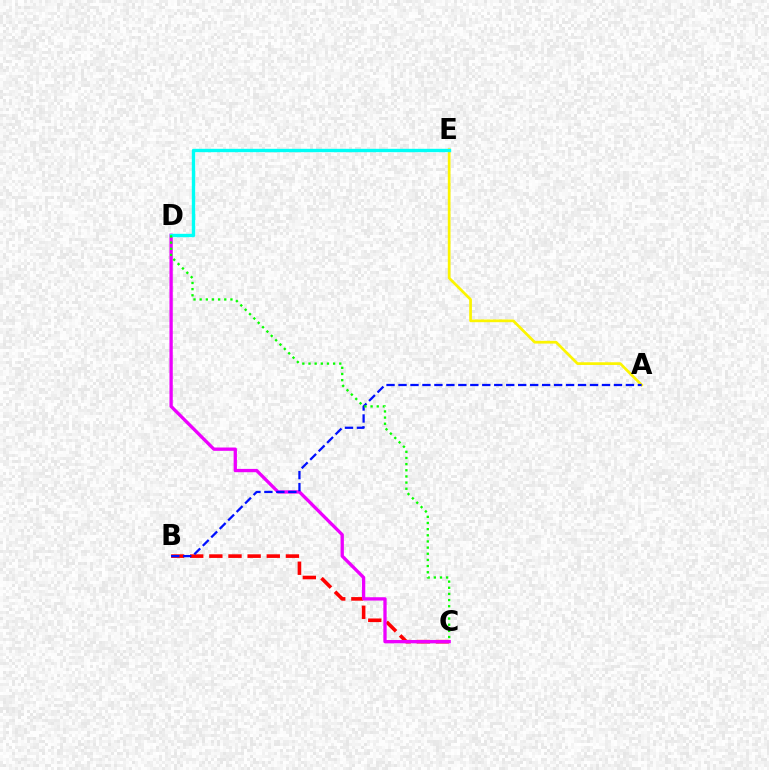{('B', 'C'): [{'color': '#ff0000', 'line_style': 'dashed', 'thickness': 2.6}], ('C', 'D'): [{'color': '#ee00ff', 'line_style': 'solid', 'thickness': 2.38}, {'color': '#08ff00', 'line_style': 'dotted', 'thickness': 1.67}], ('A', 'E'): [{'color': '#fcf500', 'line_style': 'solid', 'thickness': 1.96}], ('D', 'E'): [{'color': '#00fff6', 'line_style': 'solid', 'thickness': 2.43}], ('A', 'B'): [{'color': '#0010ff', 'line_style': 'dashed', 'thickness': 1.63}]}